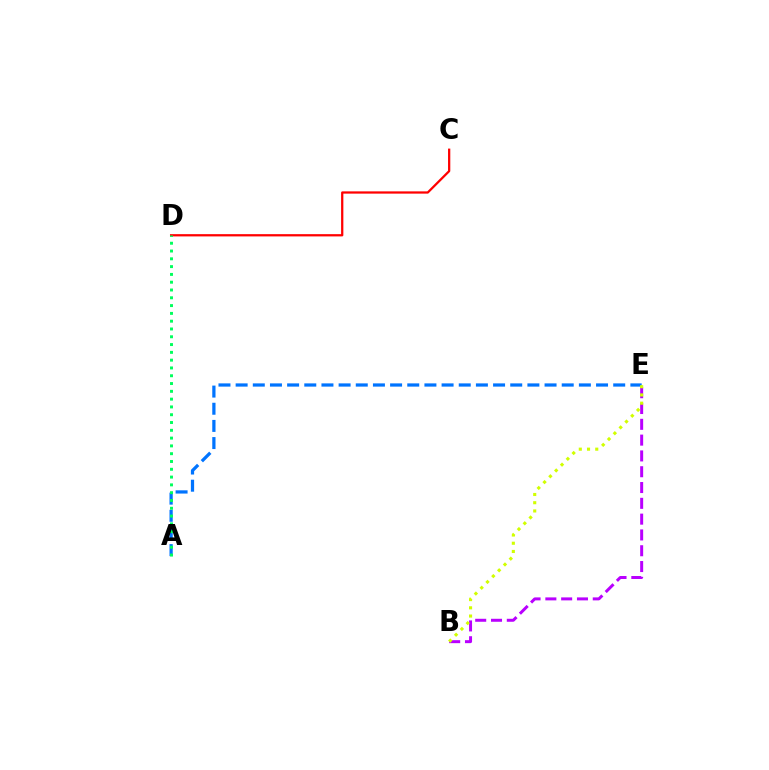{('B', 'E'): [{'color': '#b900ff', 'line_style': 'dashed', 'thickness': 2.15}, {'color': '#d1ff00', 'line_style': 'dotted', 'thickness': 2.24}], ('A', 'E'): [{'color': '#0074ff', 'line_style': 'dashed', 'thickness': 2.33}], ('C', 'D'): [{'color': '#ff0000', 'line_style': 'solid', 'thickness': 1.63}], ('A', 'D'): [{'color': '#00ff5c', 'line_style': 'dotted', 'thickness': 2.12}]}